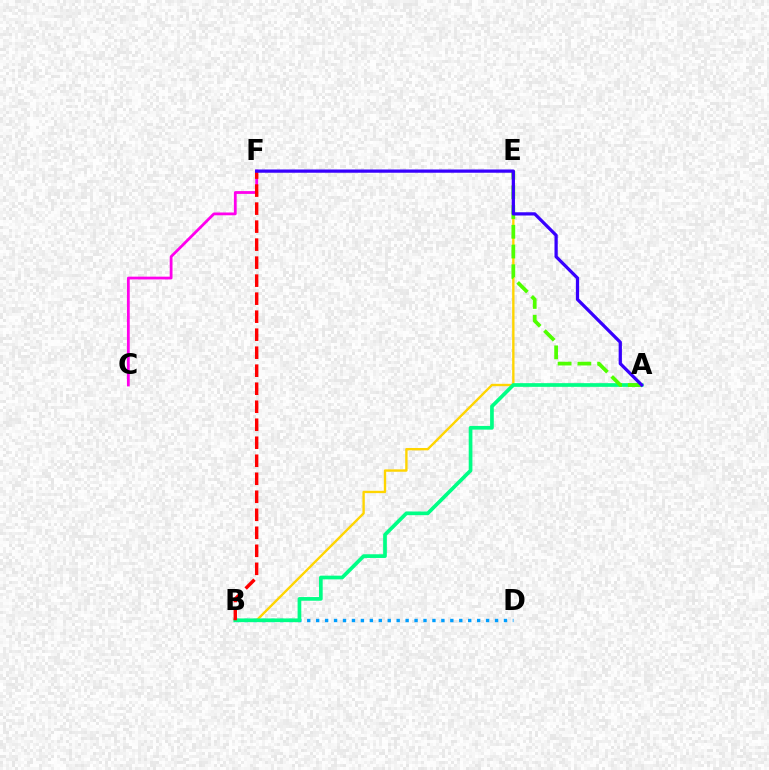{('B', 'E'): [{'color': '#ffd500', 'line_style': 'solid', 'thickness': 1.7}], ('C', 'F'): [{'color': '#ff00ed', 'line_style': 'solid', 'thickness': 2.01}], ('B', 'D'): [{'color': '#009eff', 'line_style': 'dotted', 'thickness': 2.43}], ('A', 'B'): [{'color': '#00ff86', 'line_style': 'solid', 'thickness': 2.66}], ('A', 'E'): [{'color': '#4fff00', 'line_style': 'dashed', 'thickness': 2.68}], ('B', 'F'): [{'color': '#ff0000', 'line_style': 'dashed', 'thickness': 2.45}], ('A', 'F'): [{'color': '#3700ff', 'line_style': 'solid', 'thickness': 2.34}]}